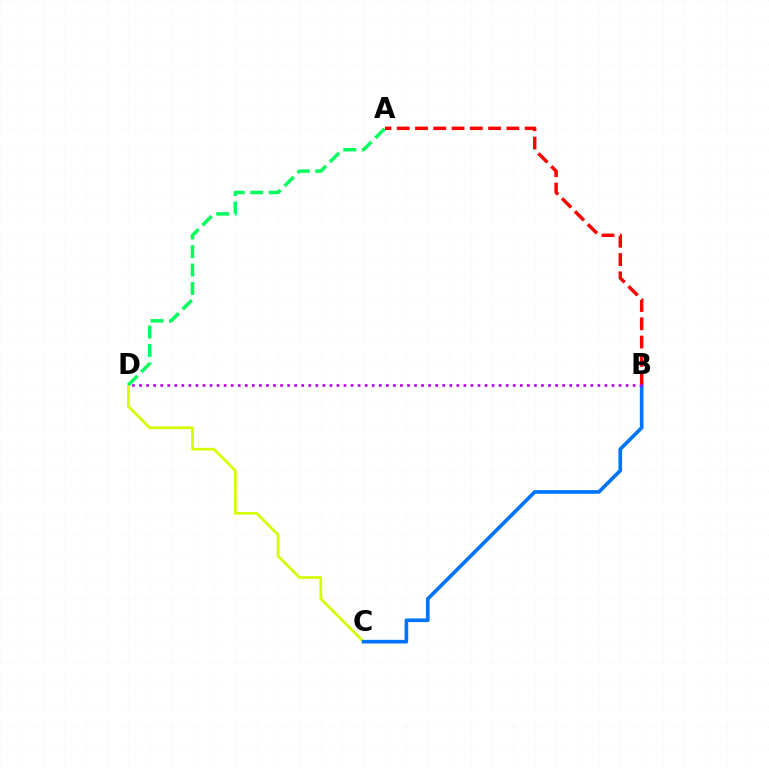{('C', 'D'): [{'color': '#d1ff00', 'line_style': 'solid', 'thickness': 1.95}], ('B', 'C'): [{'color': '#0074ff', 'line_style': 'solid', 'thickness': 2.62}], ('A', 'B'): [{'color': '#ff0000', 'line_style': 'dashed', 'thickness': 2.48}], ('A', 'D'): [{'color': '#00ff5c', 'line_style': 'dashed', 'thickness': 2.51}], ('B', 'D'): [{'color': '#b900ff', 'line_style': 'dotted', 'thickness': 1.92}]}